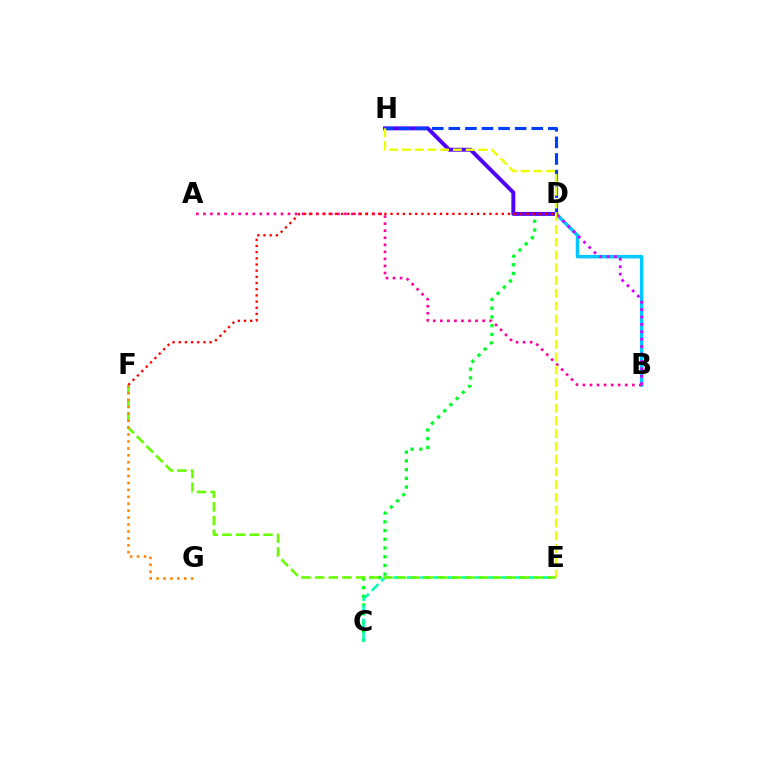{('C', 'D'): [{'color': '#00ff27', 'line_style': 'dotted', 'thickness': 2.37}], ('C', 'E'): [{'color': '#00ffaf', 'line_style': 'dashed', 'thickness': 1.84}], ('B', 'D'): [{'color': '#00c7ff', 'line_style': 'solid', 'thickness': 2.51}, {'color': '#d600ff', 'line_style': 'dotted', 'thickness': 2.01}], ('E', 'F'): [{'color': '#66ff00', 'line_style': 'dashed', 'thickness': 1.86}], ('A', 'B'): [{'color': '#ff00a0', 'line_style': 'dotted', 'thickness': 1.92}], ('D', 'H'): [{'color': '#4f00ff', 'line_style': 'solid', 'thickness': 2.83}, {'color': '#003fff', 'line_style': 'dashed', 'thickness': 2.25}], ('D', 'F'): [{'color': '#ff0000', 'line_style': 'dotted', 'thickness': 1.68}], ('E', 'H'): [{'color': '#eeff00', 'line_style': 'dashed', 'thickness': 1.73}], ('F', 'G'): [{'color': '#ff8800', 'line_style': 'dotted', 'thickness': 1.88}]}